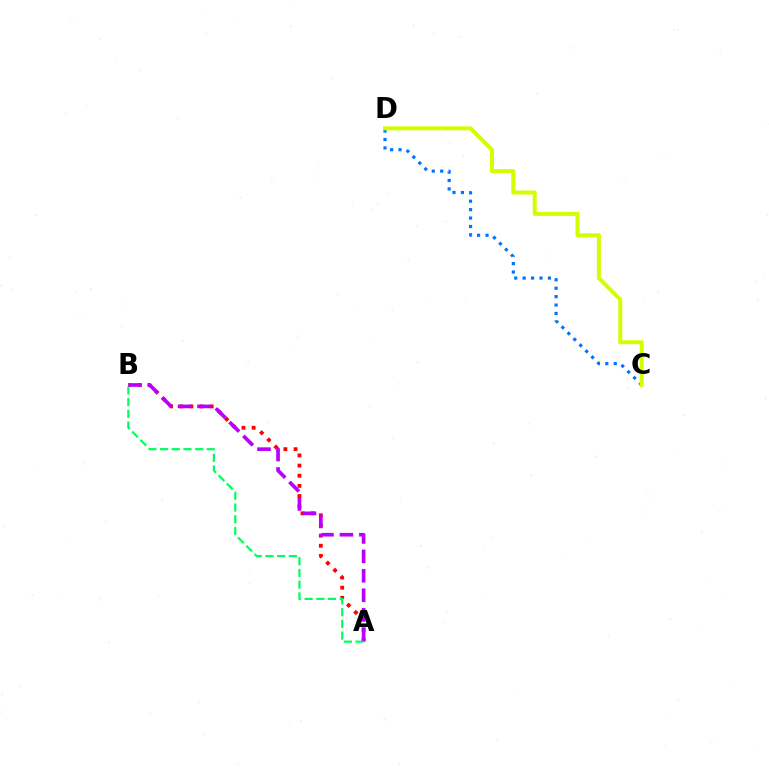{('C', 'D'): [{'color': '#0074ff', 'line_style': 'dotted', 'thickness': 2.29}, {'color': '#d1ff00', 'line_style': 'solid', 'thickness': 2.88}], ('A', 'B'): [{'color': '#ff0000', 'line_style': 'dotted', 'thickness': 2.76}, {'color': '#00ff5c', 'line_style': 'dashed', 'thickness': 1.59}, {'color': '#b900ff', 'line_style': 'dashed', 'thickness': 2.64}]}